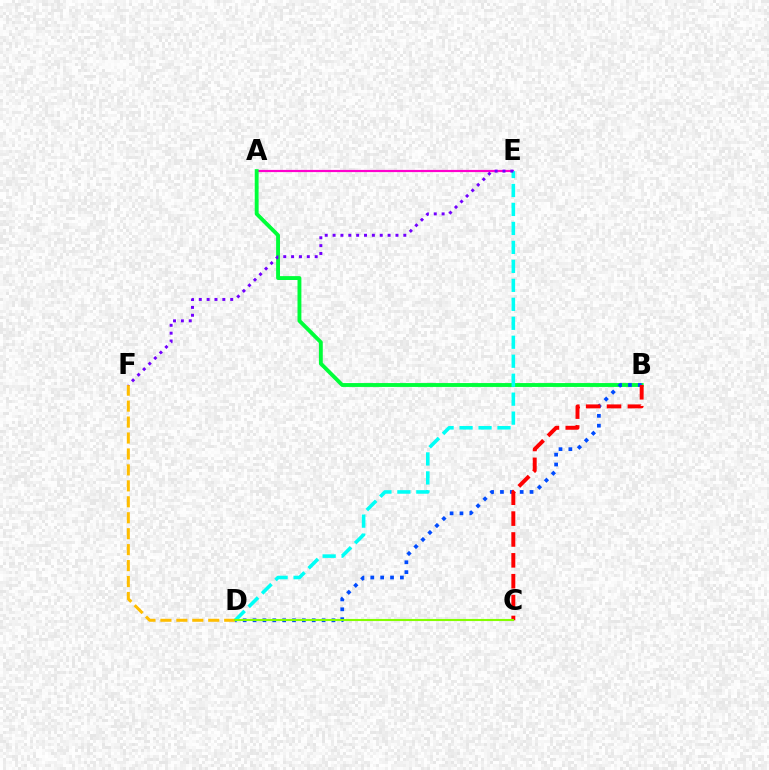{('A', 'E'): [{'color': '#ff00cf', 'line_style': 'solid', 'thickness': 1.58}], ('A', 'B'): [{'color': '#00ff39', 'line_style': 'solid', 'thickness': 2.79}], ('D', 'F'): [{'color': '#ffbd00', 'line_style': 'dashed', 'thickness': 2.17}], ('B', 'D'): [{'color': '#004bff', 'line_style': 'dotted', 'thickness': 2.68}], ('D', 'E'): [{'color': '#00fff6', 'line_style': 'dashed', 'thickness': 2.58}], ('B', 'C'): [{'color': '#ff0000', 'line_style': 'dashed', 'thickness': 2.84}], ('C', 'D'): [{'color': '#84ff00', 'line_style': 'solid', 'thickness': 1.52}], ('E', 'F'): [{'color': '#7200ff', 'line_style': 'dotted', 'thickness': 2.14}]}